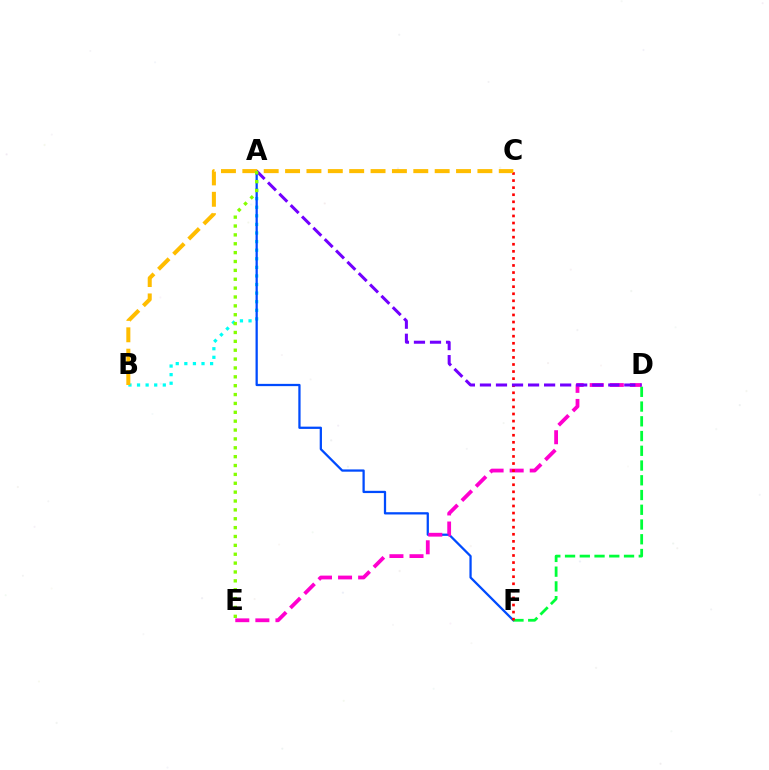{('A', 'B'): [{'color': '#00fff6', 'line_style': 'dotted', 'thickness': 2.33}], ('A', 'F'): [{'color': '#004bff', 'line_style': 'solid', 'thickness': 1.63}], ('D', 'F'): [{'color': '#00ff39', 'line_style': 'dashed', 'thickness': 2.0}], ('D', 'E'): [{'color': '#ff00cf', 'line_style': 'dashed', 'thickness': 2.73}], ('C', 'F'): [{'color': '#ff0000', 'line_style': 'dotted', 'thickness': 1.92}], ('A', 'D'): [{'color': '#7200ff', 'line_style': 'dashed', 'thickness': 2.18}], ('B', 'C'): [{'color': '#ffbd00', 'line_style': 'dashed', 'thickness': 2.9}], ('A', 'E'): [{'color': '#84ff00', 'line_style': 'dotted', 'thickness': 2.41}]}